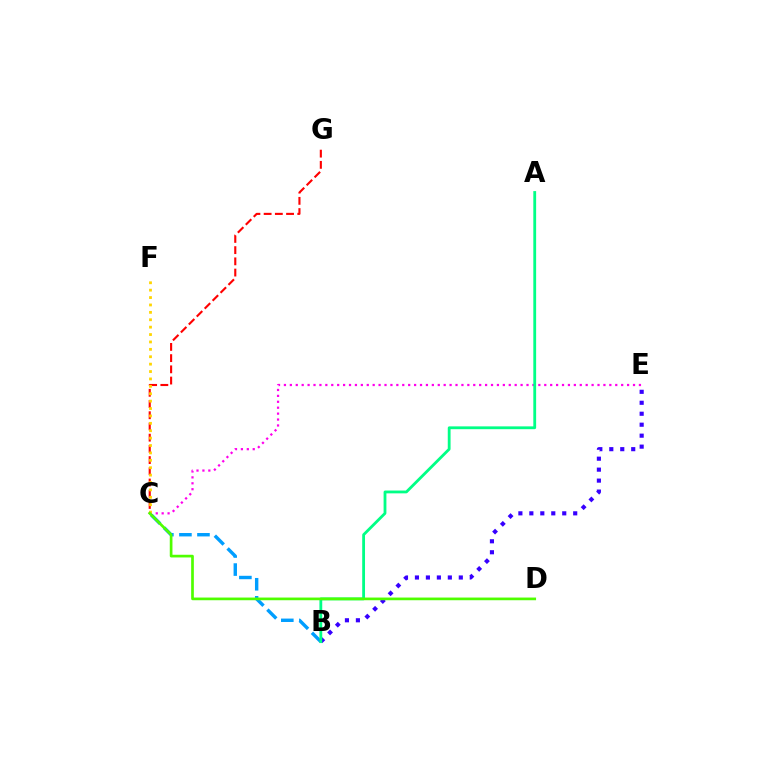{('C', 'E'): [{'color': '#ff00ed', 'line_style': 'dotted', 'thickness': 1.61}], ('B', 'C'): [{'color': '#009eff', 'line_style': 'dashed', 'thickness': 2.45}], ('C', 'G'): [{'color': '#ff0000', 'line_style': 'dashed', 'thickness': 1.52}], ('B', 'E'): [{'color': '#3700ff', 'line_style': 'dotted', 'thickness': 2.98}], ('C', 'F'): [{'color': '#ffd500', 'line_style': 'dotted', 'thickness': 2.01}], ('A', 'B'): [{'color': '#00ff86', 'line_style': 'solid', 'thickness': 2.02}], ('C', 'D'): [{'color': '#4fff00', 'line_style': 'solid', 'thickness': 1.93}]}